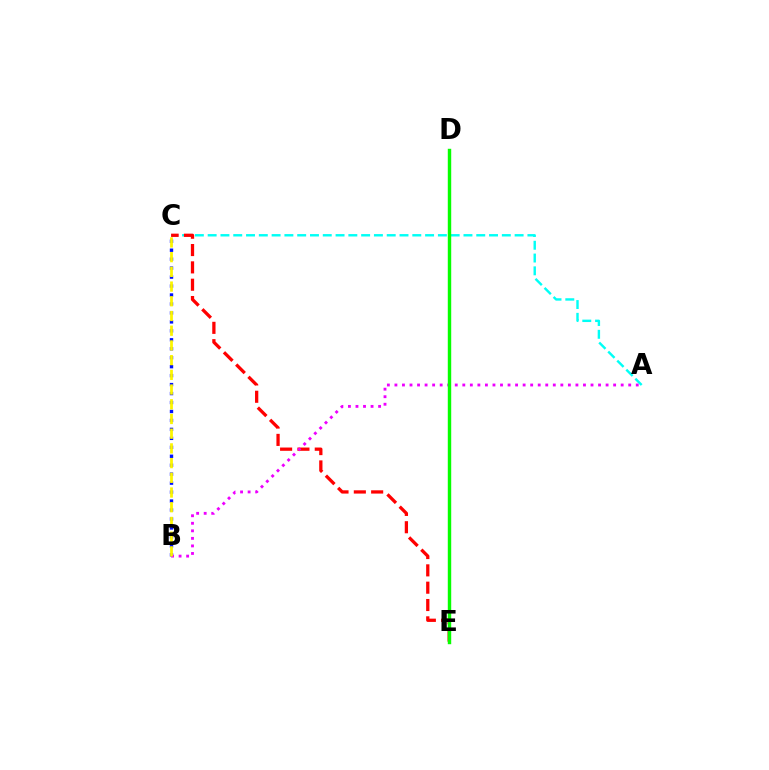{('A', 'C'): [{'color': '#00fff6', 'line_style': 'dashed', 'thickness': 1.74}], ('C', 'E'): [{'color': '#ff0000', 'line_style': 'dashed', 'thickness': 2.35}], ('B', 'C'): [{'color': '#0010ff', 'line_style': 'dotted', 'thickness': 2.43}, {'color': '#fcf500', 'line_style': 'dashed', 'thickness': 2.0}], ('A', 'B'): [{'color': '#ee00ff', 'line_style': 'dotted', 'thickness': 2.05}], ('D', 'E'): [{'color': '#08ff00', 'line_style': 'solid', 'thickness': 2.46}]}